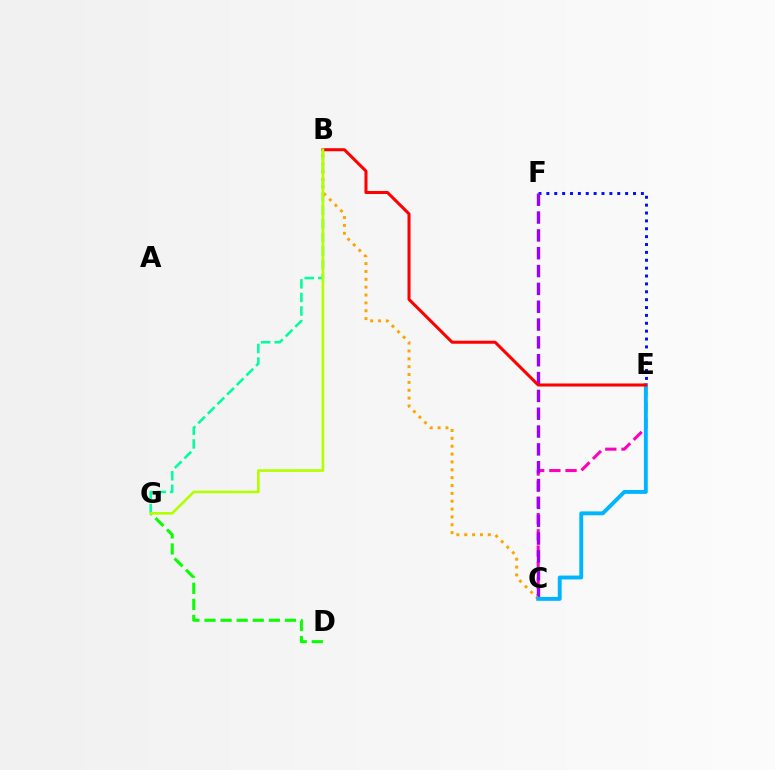{('C', 'E'): [{'color': '#ff00bd', 'line_style': 'dashed', 'thickness': 2.2}, {'color': '#00b5ff', 'line_style': 'solid', 'thickness': 2.79}], ('E', 'F'): [{'color': '#0010ff', 'line_style': 'dotted', 'thickness': 2.14}], ('B', 'G'): [{'color': '#00ff9d', 'line_style': 'dashed', 'thickness': 1.85}, {'color': '#b3ff00', 'line_style': 'solid', 'thickness': 1.91}], ('C', 'F'): [{'color': '#9b00ff', 'line_style': 'dashed', 'thickness': 2.42}], ('D', 'G'): [{'color': '#08ff00', 'line_style': 'dashed', 'thickness': 2.19}], ('B', 'C'): [{'color': '#ffa500', 'line_style': 'dotted', 'thickness': 2.13}], ('B', 'E'): [{'color': '#ff0000', 'line_style': 'solid', 'thickness': 2.19}]}